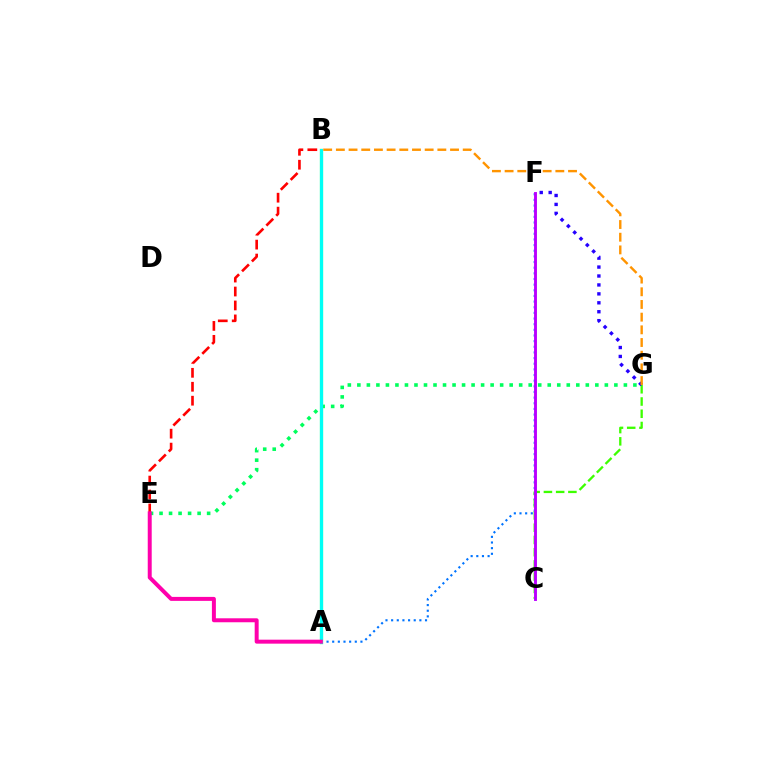{('A', 'F'): [{'color': '#0074ff', 'line_style': 'dotted', 'thickness': 1.53}], ('C', 'G'): [{'color': '#3dff00', 'line_style': 'dashed', 'thickness': 1.66}], ('A', 'B'): [{'color': '#d1ff00', 'line_style': 'solid', 'thickness': 2.25}, {'color': '#00fff6', 'line_style': 'solid', 'thickness': 2.37}], ('F', 'G'): [{'color': '#2500ff', 'line_style': 'dotted', 'thickness': 2.43}], ('E', 'G'): [{'color': '#00ff5c', 'line_style': 'dotted', 'thickness': 2.59}], ('B', 'E'): [{'color': '#ff0000', 'line_style': 'dashed', 'thickness': 1.89}], ('C', 'F'): [{'color': '#b900ff', 'line_style': 'solid', 'thickness': 2.08}], ('A', 'E'): [{'color': '#ff00ac', 'line_style': 'solid', 'thickness': 2.86}], ('B', 'G'): [{'color': '#ff9400', 'line_style': 'dashed', 'thickness': 1.72}]}